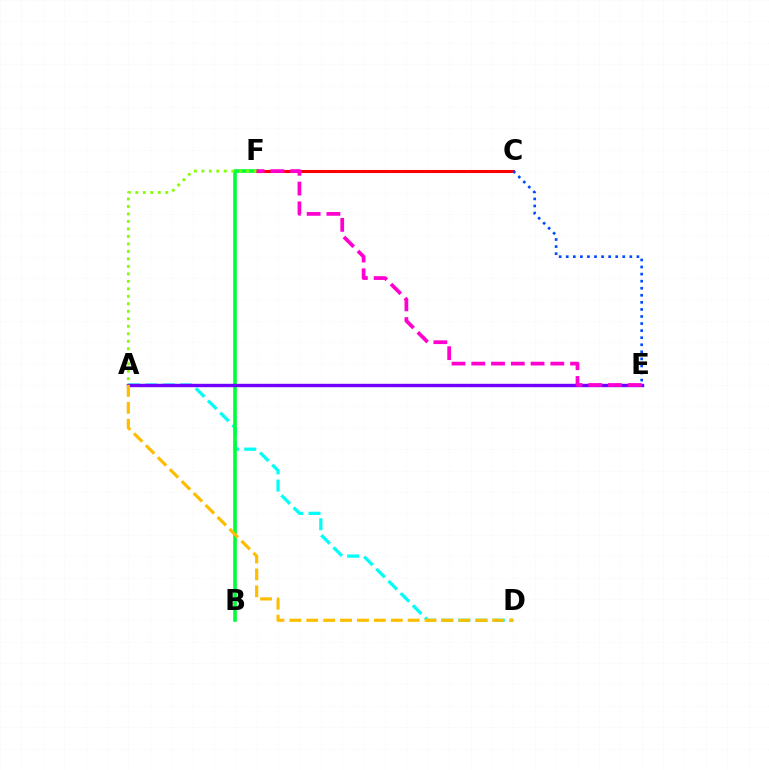{('A', 'D'): [{'color': '#00fff6', 'line_style': 'dashed', 'thickness': 2.34}, {'color': '#ffbd00', 'line_style': 'dashed', 'thickness': 2.3}], ('B', 'F'): [{'color': '#00ff39', 'line_style': 'solid', 'thickness': 2.61}], ('A', 'E'): [{'color': '#7200ff', 'line_style': 'solid', 'thickness': 2.44}], ('C', 'F'): [{'color': '#ff0000', 'line_style': 'solid', 'thickness': 2.2}], ('A', 'F'): [{'color': '#84ff00', 'line_style': 'dotted', 'thickness': 2.03}], ('E', 'F'): [{'color': '#ff00cf', 'line_style': 'dashed', 'thickness': 2.69}], ('C', 'E'): [{'color': '#004bff', 'line_style': 'dotted', 'thickness': 1.92}]}